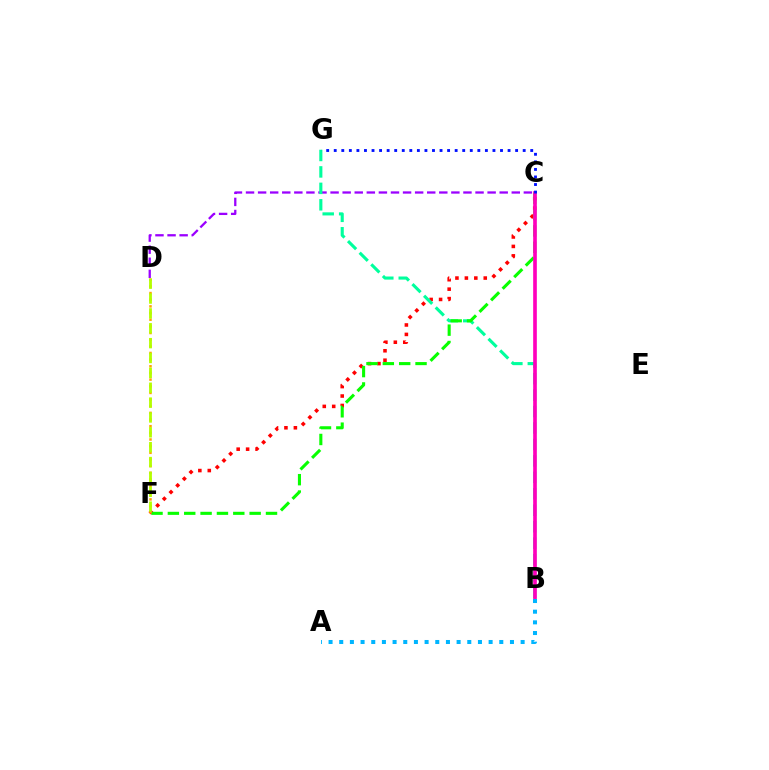{('C', 'D'): [{'color': '#9b00ff', 'line_style': 'dashed', 'thickness': 1.64}], ('C', 'F'): [{'color': '#ff0000', 'line_style': 'dotted', 'thickness': 2.56}, {'color': '#08ff00', 'line_style': 'dashed', 'thickness': 2.22}], ('B', 'G'): [{'color': '#00ff9d', 'line_style': 'dashed', 'thickness': 2.23}], ('B', 'C'): [{'color': '#ff00bd', 'line_style': 'solid', 'thickness': 2.63}], ('A', 'B'): [{'color': '#00b5ff', 'line_style': 'dotted', 'thickness': 2.9}], ('D', 'F'): [{'color': '#ffa500', 'line_style': 'dotted', 'thickness': 1.81}, {'color': '#b3ff00', 'line_style': 'dashed', 'thickness': 2.02}], ('C', 'G'): [{'color': '#0010ff', 'line_style': 'dotted', 'thickness': 2.05}]}